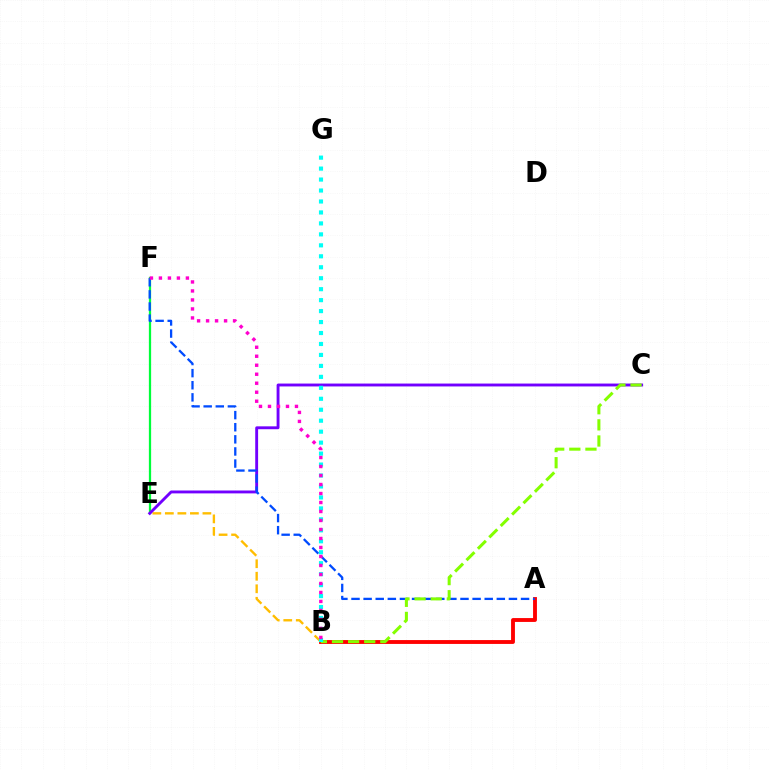{('E', 'F'): [{'color': '#00ff39', 'line_style': 'solid', 'thickness': 1.63}], ('A', 'B'): [{'color': '#ff0000', 'line_style': 'solid', 'thickness': 2.78}], ('B', 'E'): [{'color': '#ffbd00', 'line_style': 'dashed', 'thickness': 1.7}], ('C', 'E'): [{'color': '#7200ff', 'line_style': 'solid', 'thickness': 2.07}], ('A', 'F'): [{'color': '#004bff', 'line_style': 'dashed', 'thickness': 1.65}], ('B', 'C'): [{'color': '#84ff00', 'line_style': 'dashed', 'thickness': 2.19}], ('B', 'G'): [{'color': '#00fff6', 'line_style': 'dotted', 'thickness': 2.98}], ('B', 'F'): [{'color': '#ff00cf', 'line_style': 'dotted', 'thickness': 2.44}]}